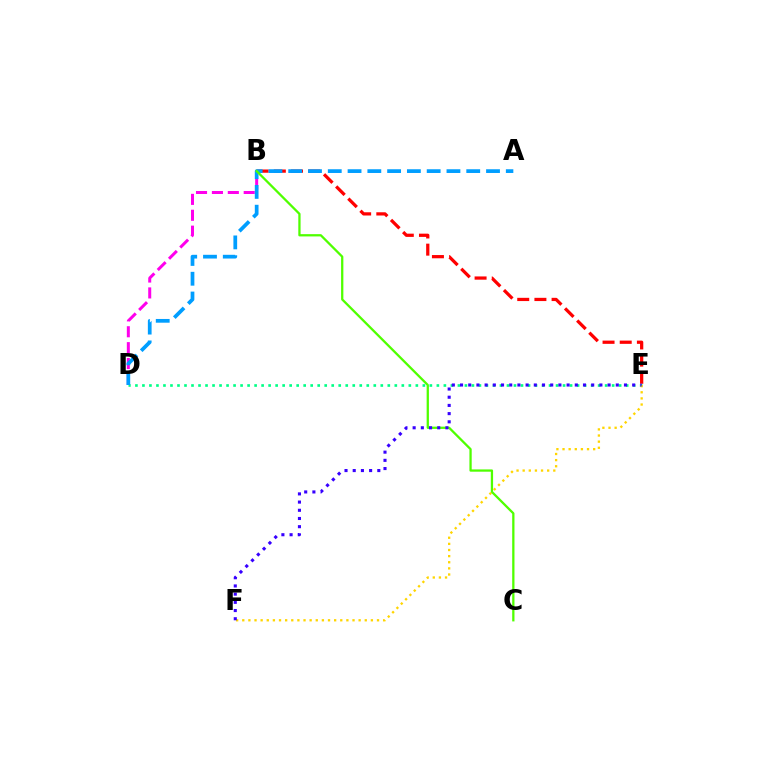{('D', 'E'): [{'color': '#00ff86', 'line_style': 'dotted', 'thickness': 1.9}], ('B', 'D'): [{'color': '#ff00ed', 'line_style': 'dashed', 'thickness': 2.16}], ('B', 'E'): [{'color': '#ff0000', 'line_style': 'dashed', 'thickness': 2.33}], ('A', 'D'): [{'color': '#009eff', 'line_style': 'dashed', 'thickness': 2.69}], ('B', 'C'): [{'color': '#4fff00', 'line_style': 'solid', 'thickness': 1.64}], ('E', 'F'): [{'color': '#ffd500', 'line_style': 'dotted', 'thickness': 1.66}, {'color': '#3700ff', 'line_style': 'dotted', 'thickness': 2.23}]}